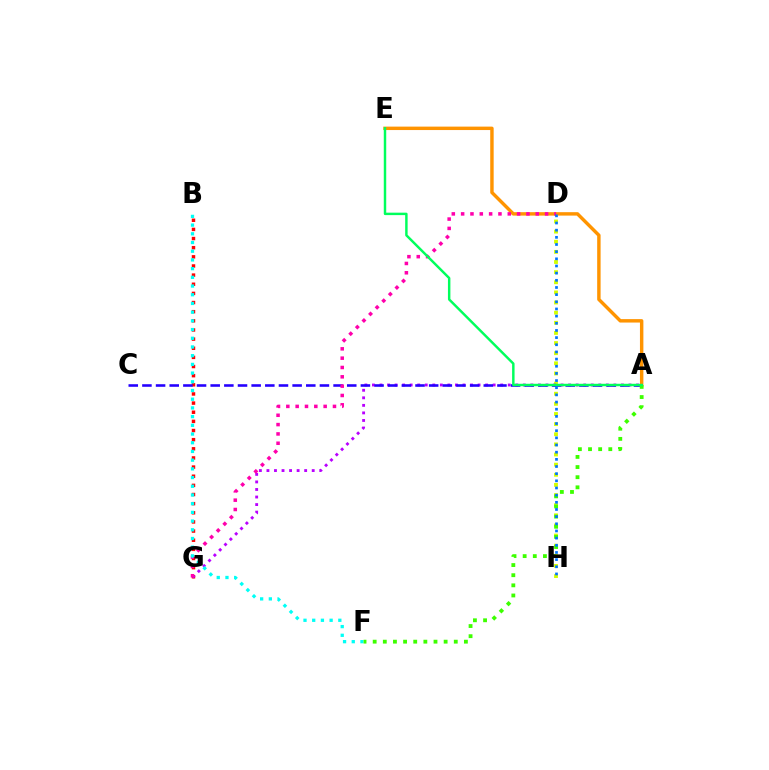{('A', 'E'): [{'color': '#ff9400', 'line_style': 'solid', 'thickness': 2.47}, {'color': '#00ff5c', 'line_style': 'solid', 'thickness': 1.77}], ('D', 'H'): [{'color': '#d1ff00', 'line_style': 'dotted', 'thickness': 2.75}, {'color': '#0074ff', 'line_style': 'dotted', 'thickness': 1.95}], ('B', 'G'): [{'color': '#ff0000', 'line_style': 'dotted', 'thickness': 2.48}], ('A', 'G'): [{'color': '#b900ff', 'line_style': 'dotted', 'thickness': 2.05}], ('A', 'C'): [{'color': '#2500ff', 'line_style': 'dashed', 'thickness': 1.85}], ('D', 'G'): [{'color': '#ff00ac', 'line_style': 'dotted', 'thickness': 2.53}], ('B', 'F'): [{'color': '#00fff6', 'line_style': 'dotted', 'thickness': 2.37}], ('A', 'F'): [{'color': '#3dff00', 'line_style': 'dotted', 'thickness': 2.75}]}